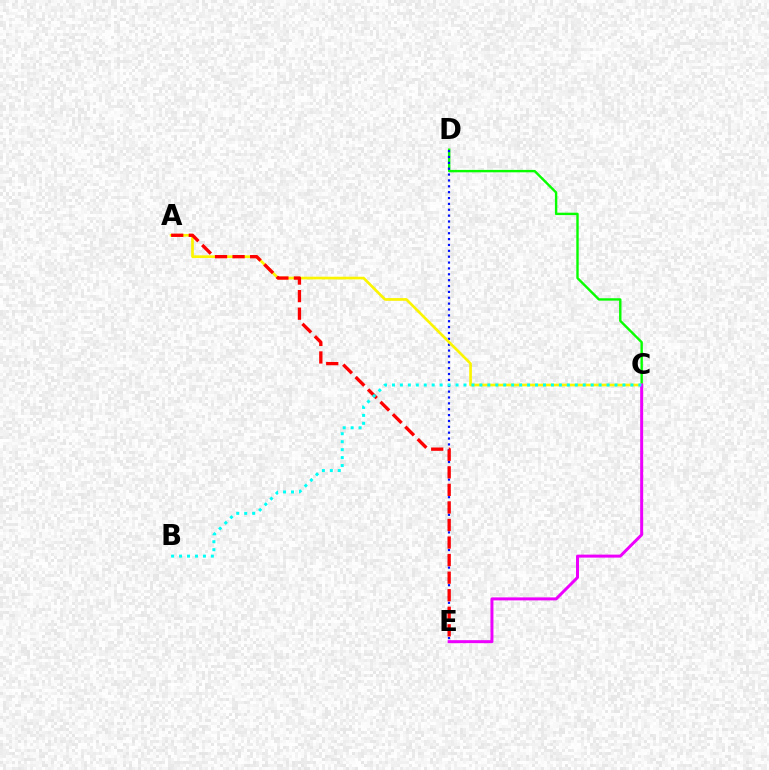{('C', 'D'): [{'color': '#08ff00', 'line_style': 'solid', 'thickness': 1.73}], ('D', 'E'): [{'color': '#0010ff', 'line_style': 'dotted', 'thickness': 1.59}], ('A', 'C'): [{'color': '#fcf500', 'line_style': 'solid', 'thickness': 1.94}], ('C', 'E'): [{'color': '#ee00ff', 'line_style': 'solid', 'thickness': 2.16}], ('A', 'E'): [{'color': '#ff0000', 'line_style': 'dashed', 'thickness': 2.38}], ('B', 'C'): [{'color': '#00fff6', 'line_style': 'dotted', 'thickness': 2.16}]}